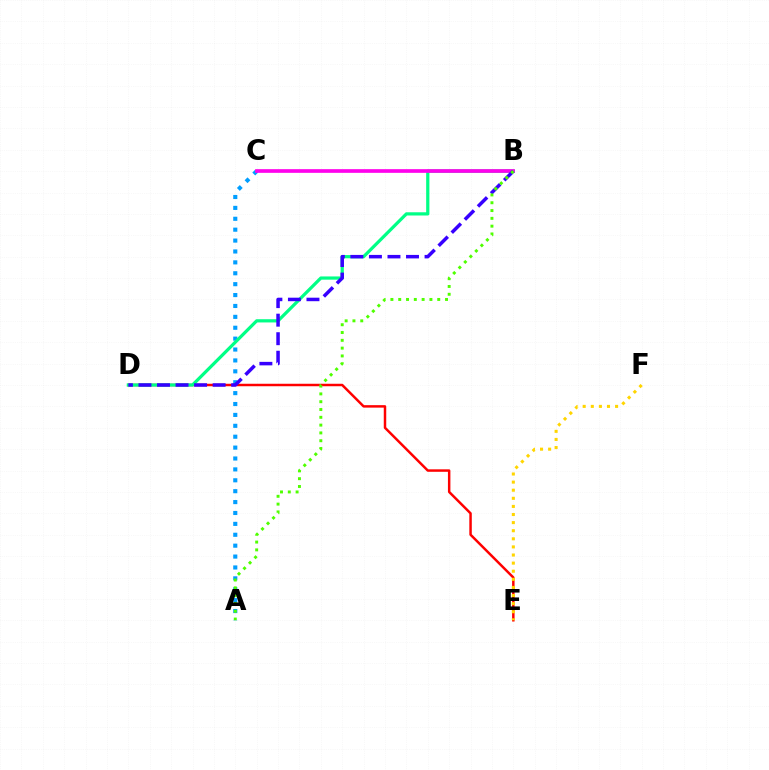{('A', 'C'): [{'color': '#009eff', 'line_style': 'dotted', 'thickness': 2.96}], ('D', 'E'): [{'color': '#ff0000', 'line_style': 'solid', 'thickness': 1.78}], ('B', 'D'): [{'color': '#00ff86', 'line_style': 'solid', 'thickness': 2.32}, {'color': '#3700ff', 'line_style': 'dashed', 'thickness': 2.52}], ('E', 'F'): [{'color': '#ffd500', 'line_style': 'dotted', 'thickness': 2.2}], ('B', 'C'): [{'color': '#ff00ed', 'line_style': 'solid', 'thickness': 2.64}], ('A', 'B'): [{'color': '#4fff00', 'line_style': 'dotted', 'thickness': 2.12}]}